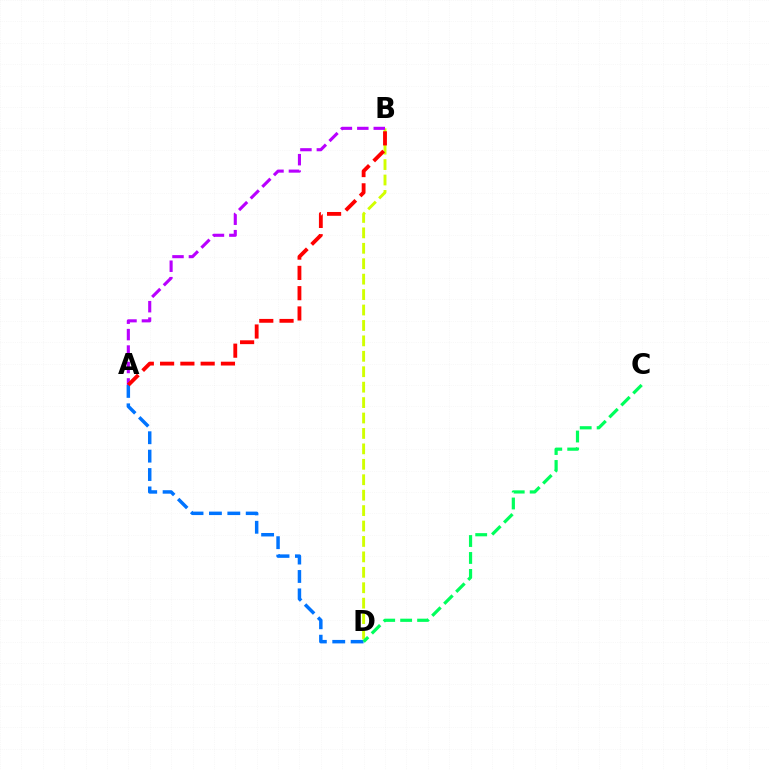{('A', 'D'): [{'color': '#0074ff', 'line_style': 'dashed', 'thickness': 2.5}], ('B', 'D'): [{'color': '#d1ff00', 'line_style': 'dashed', 'thickness': 2.1}], ('C', 'D'): [{'color': '#00ff5c', 'line_style': 'dashed', 'thickness': 2.3}], ('A', 'B'): [{'color': '#b900ff', 'line_style': 'dashed', 'thickness': 2.23}, {'color': '#ff0000', 'line_style': 'dashed', 'thickness': 2.75}]}